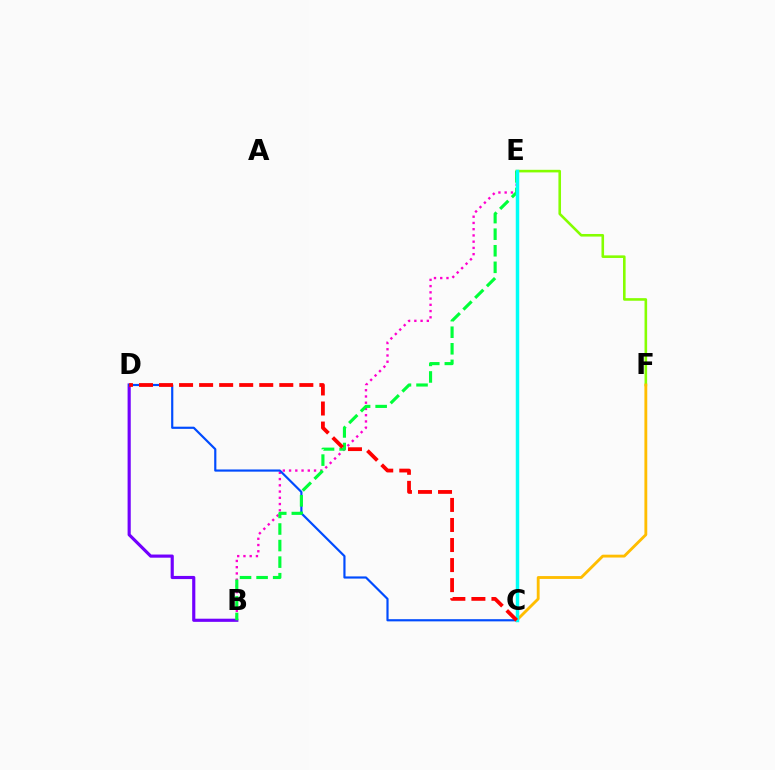{('E', 'F'): [{'color': '#84ff00', 'line_style': 'solid', 'thickness': 1.87}], ('B', 'D'): [{'color': '#7200ff', 'line_style': 'solid', 'thickness': 2.27}], ('B', 'E'): [{'color': '#ff00cf', 'line_style': 'dotted', 'thickness': 1.7}, {'color': '#00ff39', 'line_style': 'dashed', 'thickness': 2.25}], ('C', 'D'): [{'color': '#004bff', 'line_style': 'solid', 'thickness': 1.57}, {'color': '#ff0000', 'line_style': 'dashed', 'thickness': 2.72}], ('C', 'F'): [{'color': '#ffbd00', 'line_style': 'solid', 'thickness': 2.05}], ('C', 'E'): [{'color': '#00fff6', 'line_style': 'solid', 'thickness': 2.5}]}